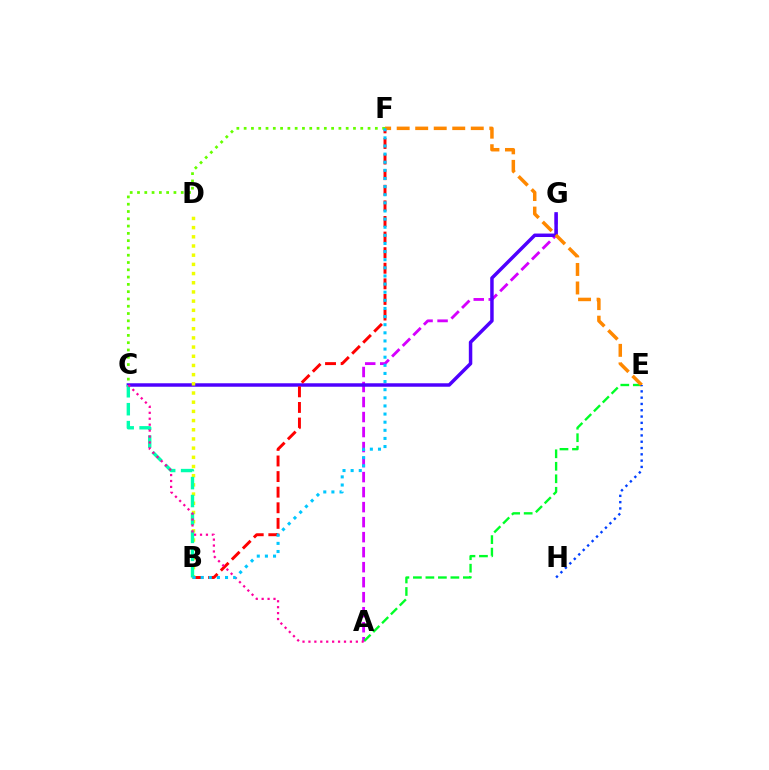{('A', 'G'): [{'color': '#d600ff', 'line_style': 'dashed', 'thickness': 2.04}], ('C', 'G'): [{'color': '#4f00ff', 'line_style': 'solid', 'thickness': 2.5}], ('B', 'F'): [{'color': '#ff0000', 'line_style': 'dashed', 'thickness': 2.12}, {'color': '#00c7ff', 'line_style': 'dotted', 'thickness': 2.21}], ('B', 'D'): [{'color': '#eeff00', 'line_style': 'dotted', 'thickness': 2.5}], ('C', 'F'): [{'color': '#66ff00', 'line_style': 'dotted', 'thickness': 1.98}], ('B', 'C'): [{'color': '#00ffaf', 'line_style': 'dashed', 'thickness': 2.44}], ('A', 'E'): [{'color': '#00ff27', 'line_style': 'dashed', 'thickness': 1.7}], ('E', 'F'): [{'color': '#ff8800', 'line_style': 'dashed', 'thickness': 2.52}], ('A', 'C'): [{'color': '#ff00a0', 'line_style': 'dotted', 'thickness': 1.61}], ('E', 'H'): [{'color': '#003fff', 'line_style': 'dotted', 'thickness': 1.71}]}